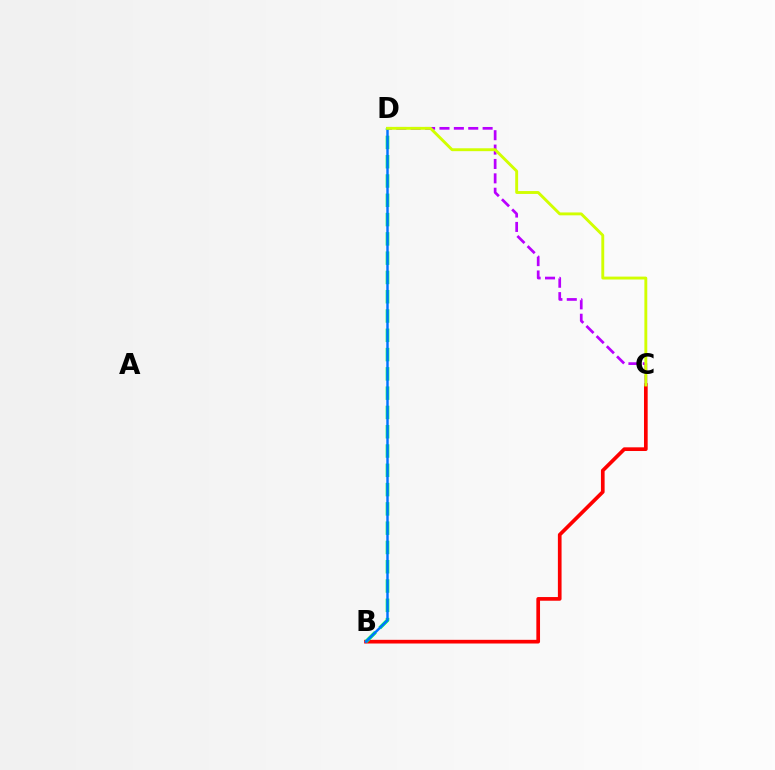{('B', 'C'): [{'color': '#ff0000', 'line_style': 'solid', 'thickness': 2.65}], ('C', 'D'): [{'color': '#b900ff', 'line_style': 'dashed', 'thickness': 1.95}, {'color': '#d1ff00', 'line_style': 'solid', 'thickness': 2.08}], ('B', 'D'): [{'color': '#00ff5c', 'line_style': 'dashed', 'thickness': 2.62}, {'color': '#0074ff', 'line_style': 'solid', 'thickness': 1.76}]}